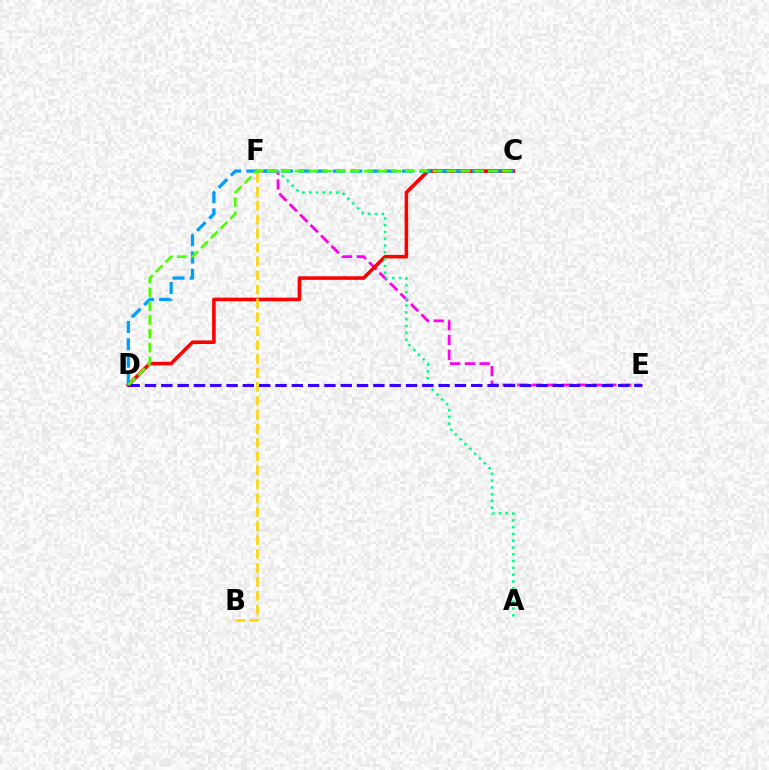{('E', 'F'): [{'color': '#ff00ed', 'line_style': 'dashed', 'thickness': 2.01}], ('C', 'D'): [{'color': '#ff0000', 'line_style': 'solid', 'thickness': 2.58}, {'color': '#009eff', 'line_style': 'dashed', 'thickness': 2.35}, {'color': '#4fff00', 'line_style': 'dashed', 'thickness': 1.88}], ('A', 'F'): [{'color': '#00ff86', 'line_style': 'dotted', 'thickness': 1.84}], ('D', 'E'): [{'color': '#3700ff', 'line_style': 'dashed', 'thickness': 2.22}], ('B', 'F'): [{'color': '#ffd500', 'line_style': 'dashed', 'thickness': 1.89}]}